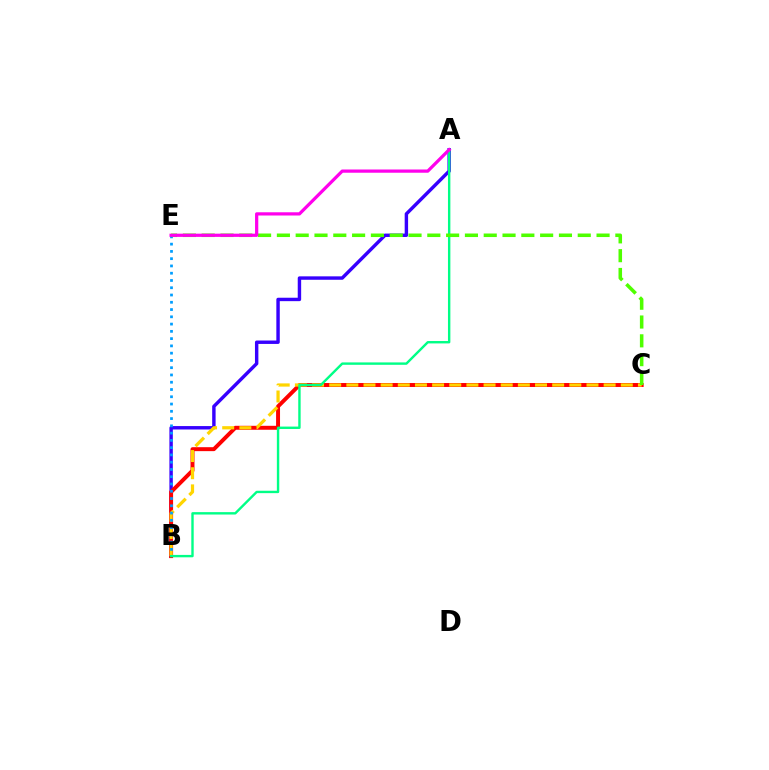{('A', 'B'): [{'color': '#3700ff', 'line_style': 'solid', 'thickness': 2.46}, {'color': '#00ff86', 'line_style': 'solid', 'thickness': 1.73}], ('B', 'C'): [{'color': '#ff0000', 'line_style': 'solid', 'thickness': 2.84}, {'color': '#ffd500', 'line_style': 'dashed', 'thickness': 2.33}], ('B', 'E'): [{'color': '#009eff', 'line_style': 'dotted', 'thickness': 1.97}], ('C', 'E'): [{'color': '#4fff00', 'line_style': 'dashed', 'thickness': 2.55}], ('A', 'E'): [{'color': '#ff00ed', 'line_style': 'solid', 'thickness': 2.32}]}